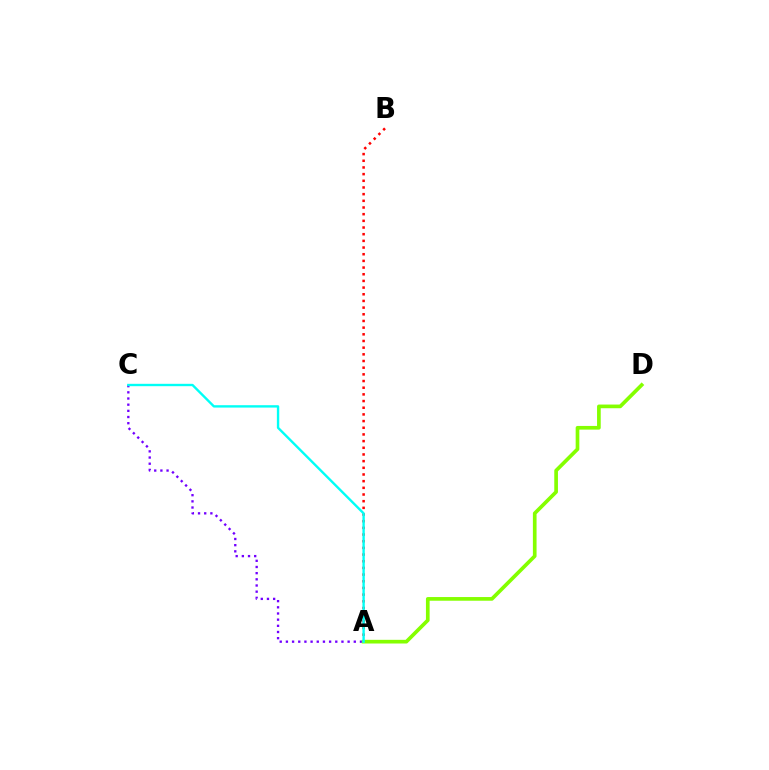{('A', 'B'): [{'color': '#ff0000', 'line_style': 'dotted', 'thickness': 1.81}], ('A', 'C'): [{'color': '#7200ff', 'line_style': 'dotted', 'thickness': 1.68}, {'color': '#00fff6', 'line_style': 'solid', 'thickness': 1.71}], ('A', 'D'): [{'color': '#84ff00', 'line_style': 'solid', 'thickness': 2.65}]}